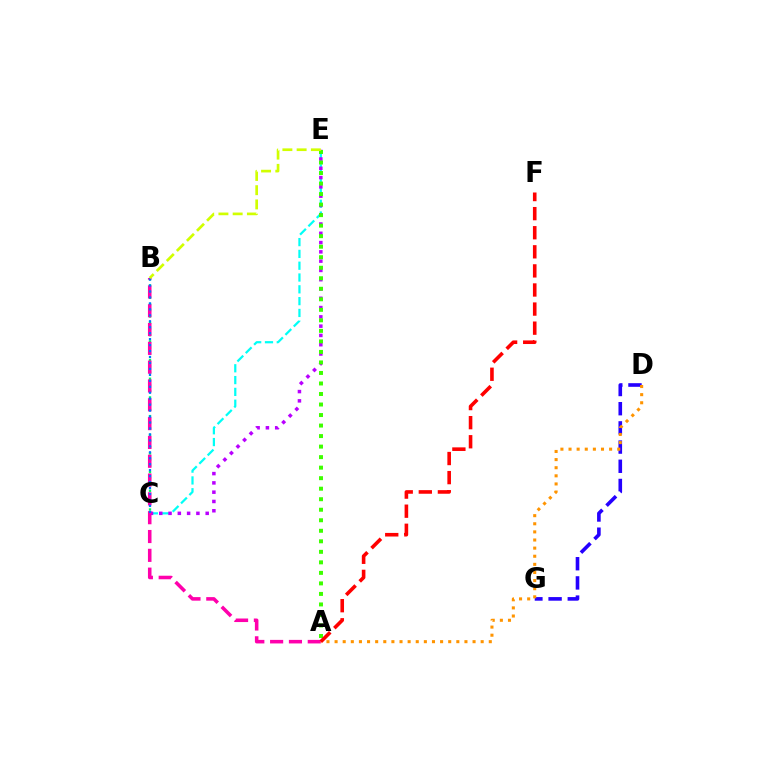{('C', 'E'): [{'color': '#00fff6', 'line_style': 'dashed', 'thickness': 1.6}, {'color': '#b900ff', 'line_style': 'dotted', 'thickness': 2.52}], ('B', 'C'): [{'color': '#00ff5c', 'line_style': 'dotted', 'thickness': 1.69}, {'color': '#0074ff', 'line_style': 'dotted', 'thickness': 1.62}], ('A', 'E'): [{'color': '#3dff00', 'line_style': 'dotted', 'thickness': 2.86}], ('D', 'G'): [{'color': '#2500ff', 'line_style': 'dashed', 'thickness': 2.61}], ('A', 'B'): [{'color': '#ff00ac', 'line_style': 'dashed', 'thickness': 2.56}], ('A', 'D'): [{'color': '#ff9400', 'line_style': 'dotted', 'thickness': 2.21}], ('B', 'E'): [{'color': '#d1ff00', 'line_style': 'dashed', 'thickness': 1.93}], ('A', 'F'): [{'color': '#ff0000', 'line_style': 'dashed', 'thickness': 2.59}]}